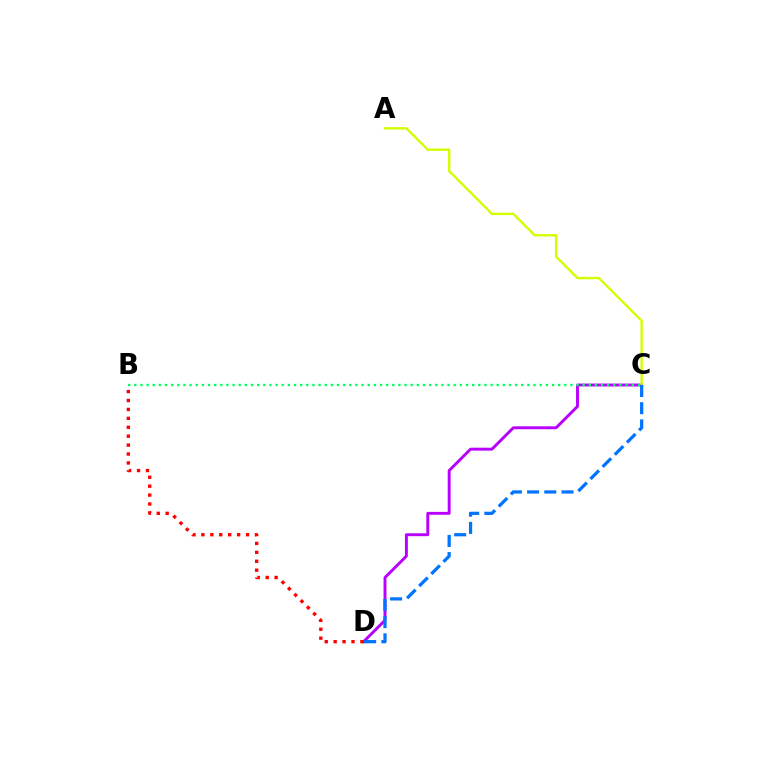{('C', 'D'): [{'color': '#b900ff', 'line_style': 'solid', 'thickness': 2.1}, {'color': '#0074ff', 'line_style': 'dashed', 'thickness': 2.34}], ('B', 'C'): [{'color': '#00ff5c', 'line_style': 'dotted', 'thickness': 1.67}], ('A', 'C'): [{'color': '#d1ff00', 'line_style': 'solid', 'thickness': 1.73}], ('B', 'D'): [{'color': '#ff0000', 'line_style': 'dotted', 'thickness': 2.42}]}